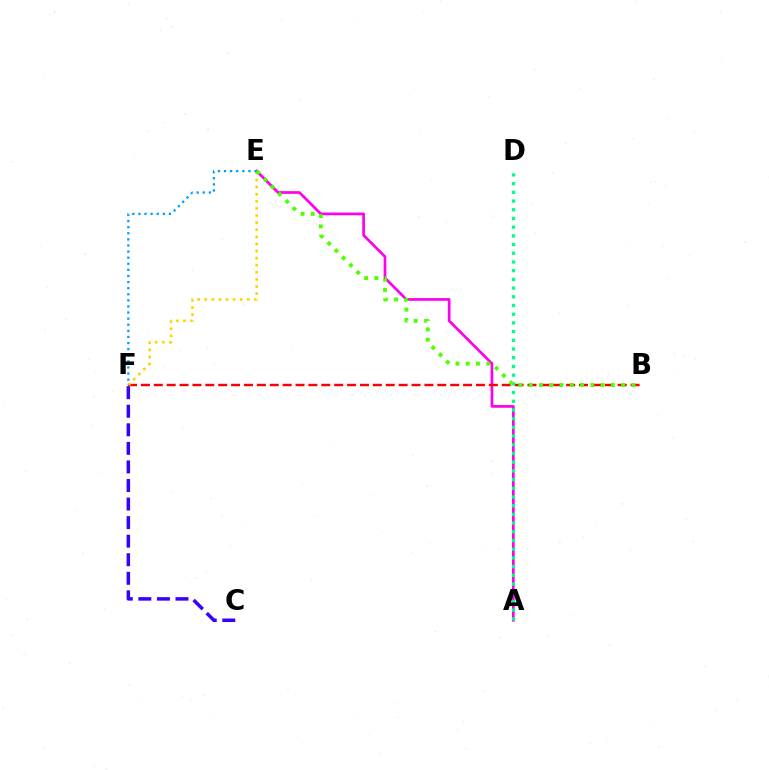{('A', 'E'): [{'color': '#ff00ed', 'line_style': 'solid', 'thickness': 1.95}], ('B', 'F'): [{'color': '#ff0000', 'line_style': 'dashed', 'thickness': 1.75}], ('E', 'F'): [{'color': '#ffd500', 'line_style': 'dotted', 'thickness': 1.93}, {'color': '#009eff', 'line_style': 'dotted', 'thickness': 1.66}], ('C', 'F'): [{'color': '#3700ff', 'line_style': 'dashed', 'thickness': 2.52}], ('A', 'D'): [{'color': '#00ff86', 'line_style': 'dotted', 'thickness': 2.36}], ('B', 'E'): [{'color': '#4fff00', 'line_style': 'dotted', 'thickness': 2.79}]}